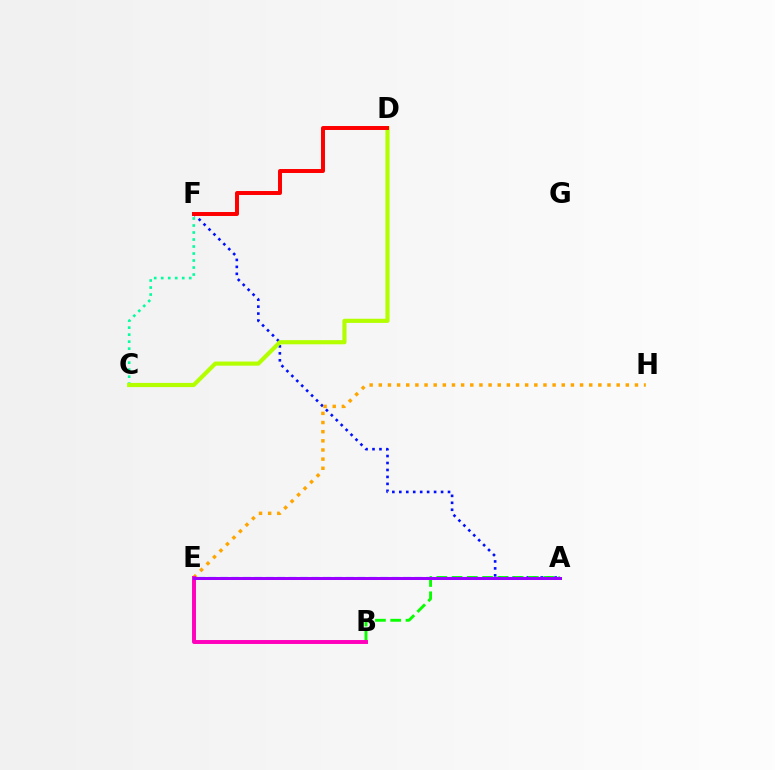{('C', 'F'): [{'color': '#00ff9d', 'line_style': 'dotted', 'thickness': 1.9}], ('A', 'F'): [{'color': '#0010ff', 'line_style': 'dotted', 'thickness': 1.89}], ('A', 'B'): [{'color': '#08ff00', 'line_style': 'dashed', 'thickness': 2.07}], ('C', 'D'): [{'color': '#b3ff00', 'line_style': 'solid', 'thickness': 2.99}], ('E', 'H'): [{'color': '#ffa500', 'line_style': 'dotted', 'thickness': 2.49}], ('B', 'E'): [{'color': '#ff00bd', 'line_style': 'solid', 'thickness': 2.84}], ('A', 'E'): [{'color': '#00b5ff', 'line_style': 'dashed', 'thickness': 1.56}, {'color': '#9b00ff', 'line_style': 'solid', 'thickness': 2.17}], ('D', 'F'): [{'color': '#ff0000', 'line_style': 'solid', 'thickness': 2.86}]}